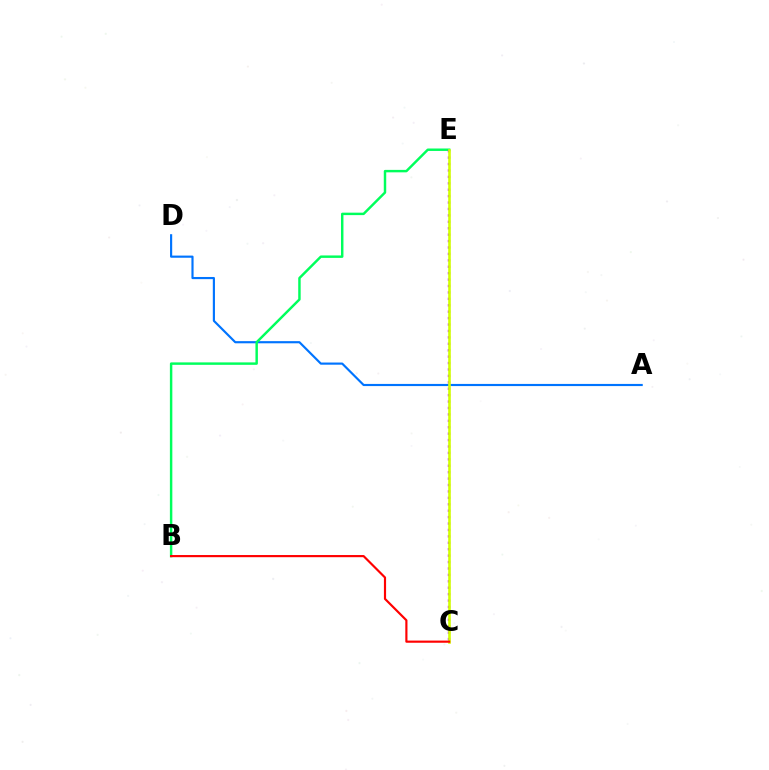{('A', 'D'): [{'color': '#0074ff', 'line_style': 'solid', 'thickness': 1.55}], ('B', 'E'): [{'color': '#00ff5c', 'line_style': 'solid', 'thickness': 1.77}], ('C', 'E'): [{'color': '#b900ff', 'line_style': 'dotted', 'thickness': 1.74}, {'color': '#d1ff00', 'line_style': 'solid', 'thickness': 1.88}], ('B', 'C'): [{'color': '#ff0000', 'line_style': 'solid', 'thickness': 1.56}]}